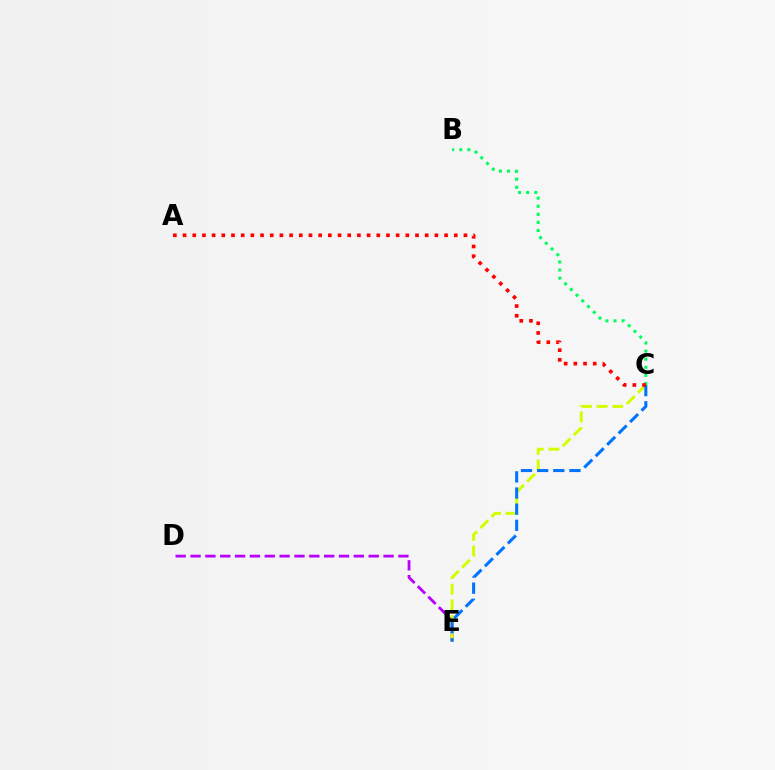{('D', 'E'): [{'color': '#b900ff', 'line_style': 'dashed', 'thickness': 2.02}], ('C', 'E'): [{'color': '#d1ff00', 'line_style': 'dashed', 'thickness': 2.13}, {'color': '#0074ff', 'line_style': 'dashed', 'thickness': 2.19}], ('B', 'C'): [{'color': '#00ff5c', 'line_style': 'dotted', 'thickness': 2.2}], ('A', 'C'): [{'color': '#ff0000', 'line_style': 'dotted', 'thickness': 2.63}]}